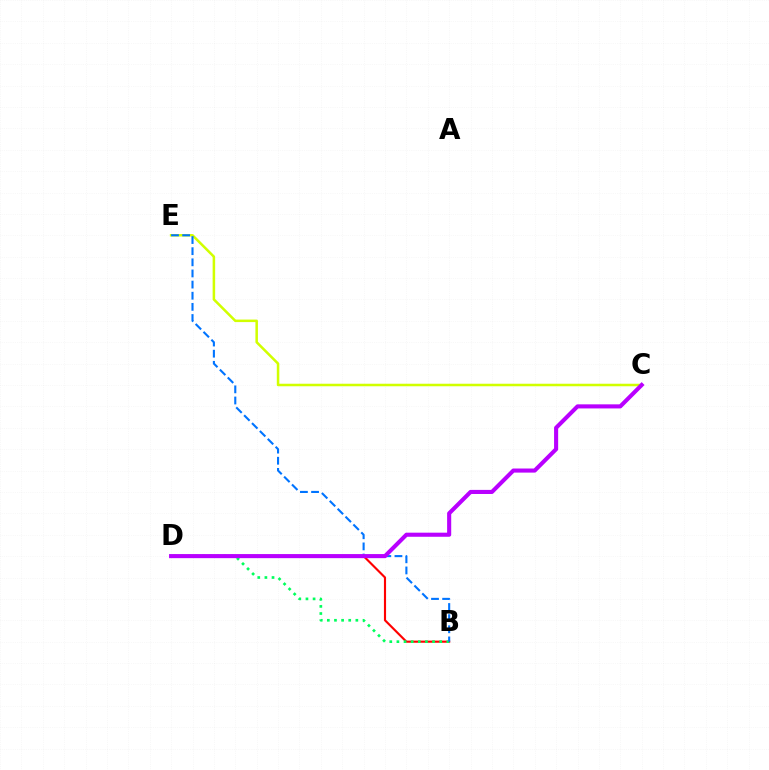{('B', 'D'): [{'color': '#ff0000', 'line_style': 'solid', 'thickness': 1.54}, {'color': '#00ff5c', 'line_style': 'dotted', 'thickness': 1.94}], ('C', 'E'): [{'color': '#d1ff00', 'line_style': 'solid', 'thickness': 1.82}], ('B', 'E'): [{'color': '#0074ff', 'line_style': 'dashed', 'thickness': 1.51}], ('C', 'D'): [{'color': '#b900ff', 'line_style': 'solid', 'thickness': 2.95}]}